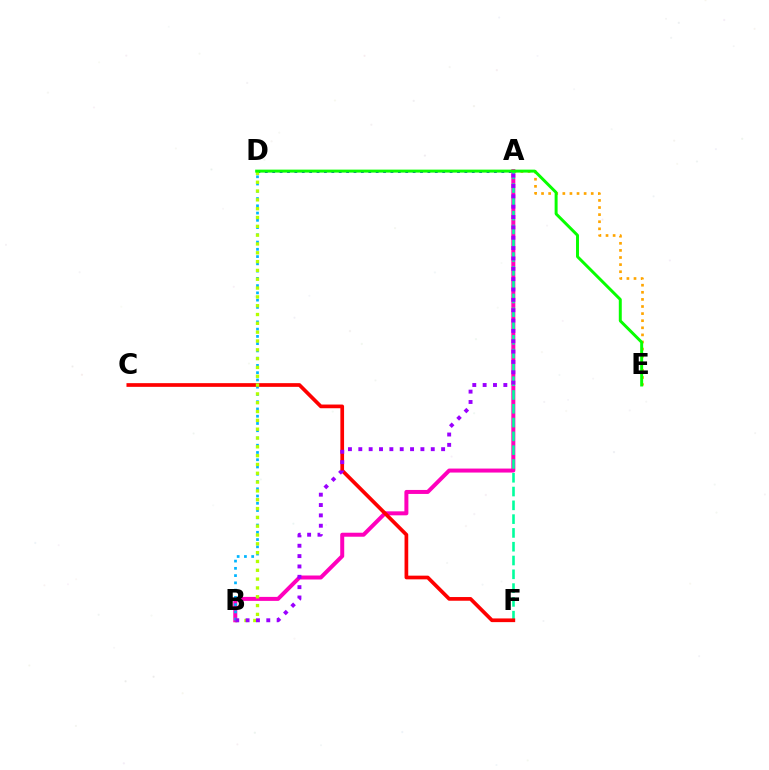{('A', 'D'): [{'color': '#0010ff', 'line_style': 'dotted', 'thickness': 2.01}], ('A', 'B'): [{'color': '#ff00bd', 'line_style': 'solid', 'thickness': 2.87}, {'color': '#9b00ff', 'line_style': 'dotted', 'thickness': 2.81}], ('B', 'D'): [{'color': '#00b5ff', 'line_style': 'dotted', 'thickness': 1.97}, {'color': '#b3ff00', 'line_style': 'dotted', 'thickness': 2.4}], ('A', 'E'): [{'color': '#ffa500', 'line_style': 'dotted', 'thickness': 1.93}], ('A', 'F'): [{'color': '#00ff9d', 'line_style': 'dashed', 'thickness': 1.87}], ('C', 'F'): [{'color': '#ff0000', 'line_style': 'solid', 'thickness': 2.66}], ('D', 'E'): [{'color': '#08ff00', 'line_style': 'solid', 'thickness': 2.13}]}